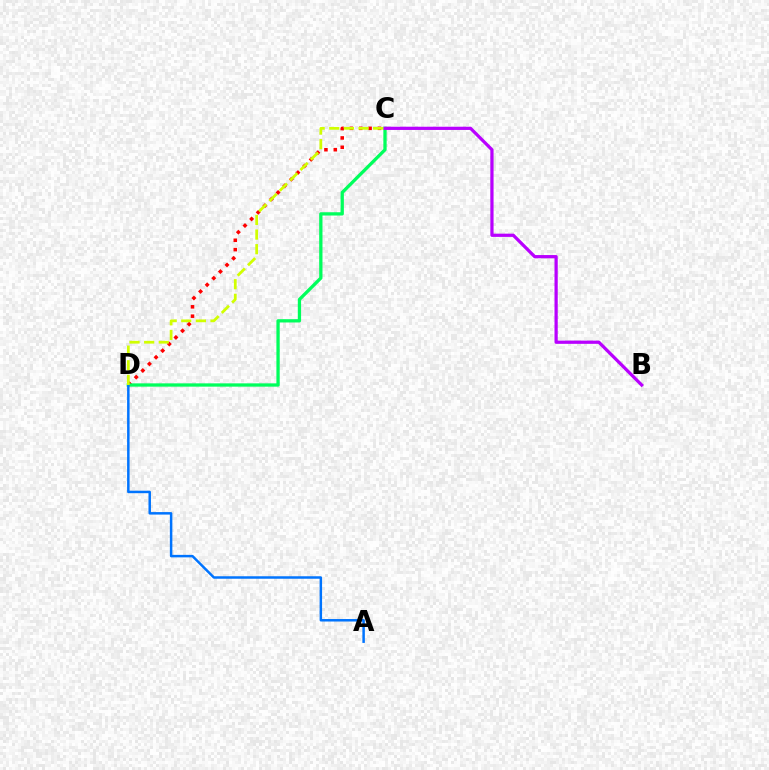{('C', 'D'): [{'color': '#ff0000', 'line_style': 'dotted', 'thickness': 2.54}, {'color': '#00ff5c', 'line_style': 'solid', 'thickness': 2.37}, {'color': '#d1ff00', 'line_style': 'dashed', 'thickness': 1.99}], ('A', 'D'): [{'color': '#0074ff', 'line_style': 'solid', 'thickness': 1.79}], ('B', 'C'): [{'color': '#b900ff', 'line_style': 'solid', 'thickness': 2.33}]}